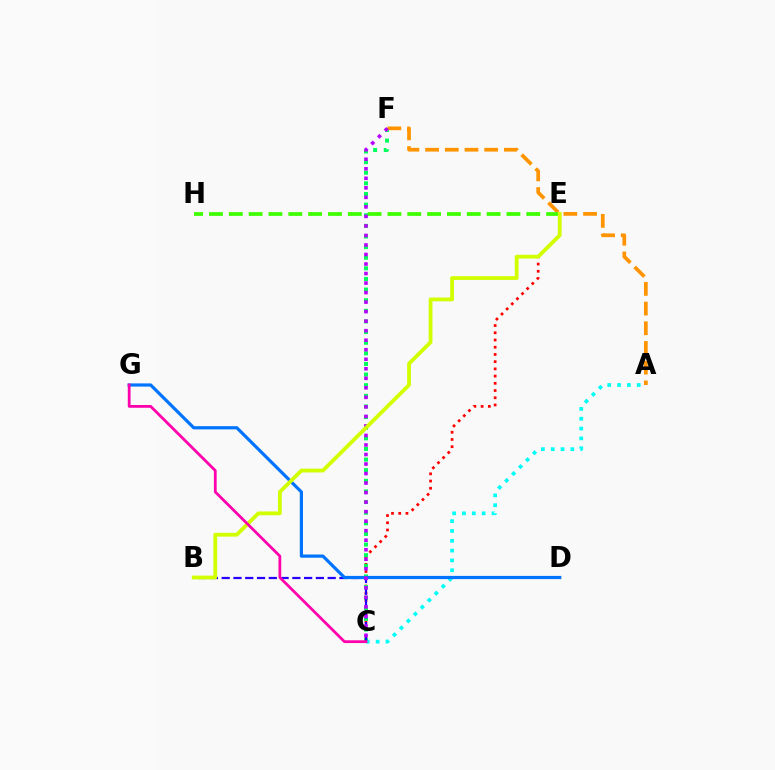{('C', 'E'): [{'color': '#ff0000', 'line_style': 'dotted', 'thickness': 1.96}], ('C', 'F'): [{'color': '#00ff5c', 'line_style': 'dotted', 'thickness': 2.89}, {'color': '#b900ff', 'line_style': 'dotted', 'thickness': 2.59}], ('A', 'F'): [{'color': '#ff9400', 'line_style': 'dashed', 'thickness': 2.68}], ('A', 'C'): [{'color': '#00fff6', 'line_style': 'dotted', 'thickness': 2.67}], ('B', 'C'): [{'color': '#2500ff', 'line_style': 'dashed', 'thickness': 1.6}], ('E', 'H'): [{'color': '#3dff00', 'line_style': 'dashed', 'thickness': 2.69}], ('D', 'G'): [{'color': '#0074ff', 'line_style': 'solid', 'thickness': 2.3}], ('B', 'E'): [{'color': '#d1ff00', 'line_style': 'solid', 'thickness': 2.73}], ('C', 'G'): [{'color': '#ff00ac', 'line_style': 'solid', 'thickness': 1.99}]}